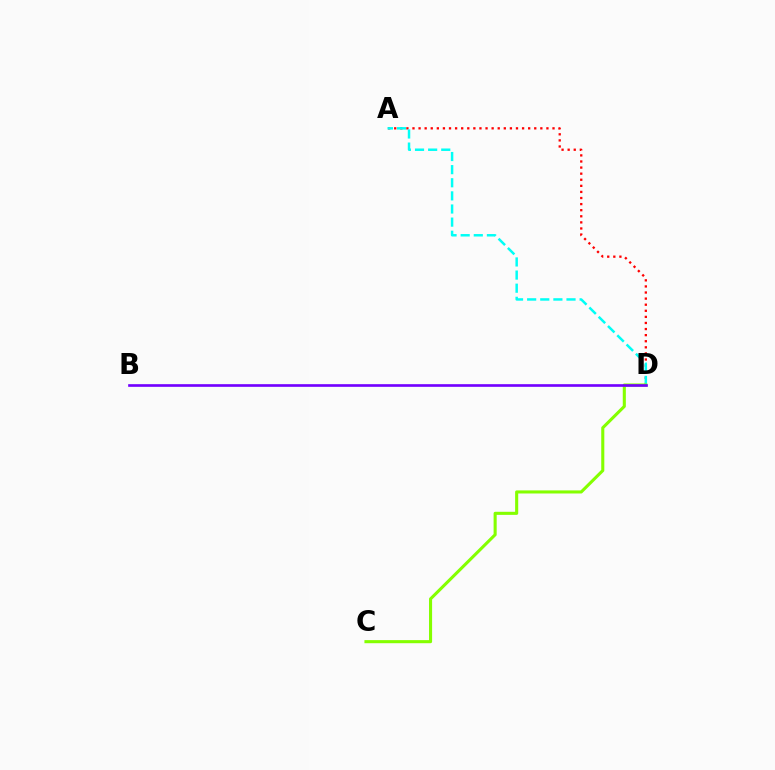{('A', 'D'): [{'color': '#ff0000', 'line_style': 'dotted', 'thickness': 1.65}, {'color': '#00fff6', 'line_style': 'dashed', 'thickness': 1.78}], ('C', 'D'): [{'color': '#84ff00', 'line_style': 'solid', 'thickness': 2.22}], ('B', 'D'): [{'color': '#7200ff', 'line_style': 'solid', 'thickness': 1.91}]}